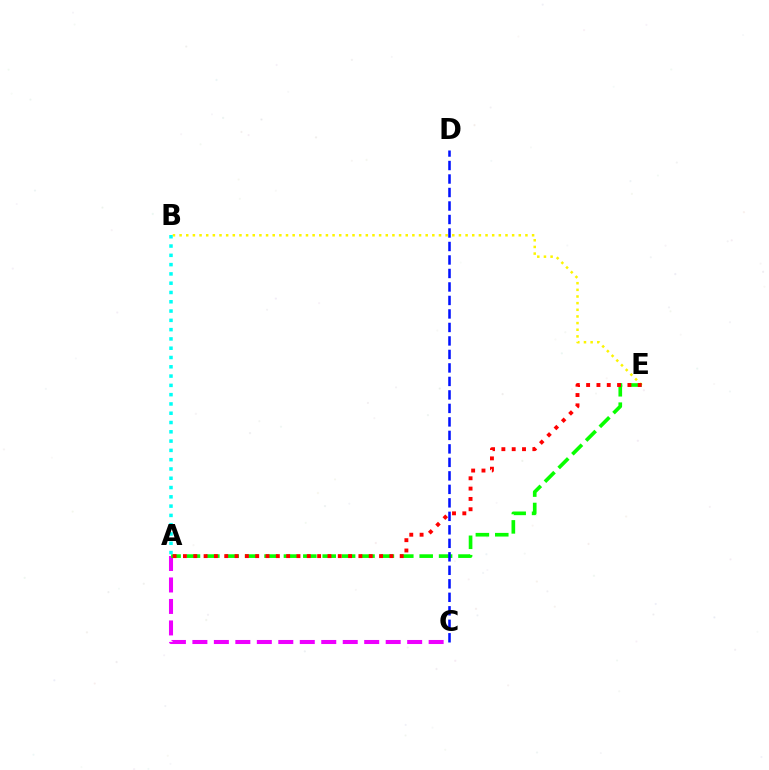{('B', 'E'): [{'color': '#fcf500', 'line_style': 'dotted', 'thickness': 1.81}], ('A', 'C'): [{'color': '#ee00ff', 'line_style': 'dashed', 'thickness': 2.92}], ('A', 'E'): [{'color': '#08ff00', 'line_style': 'dashed', 'thickness': 2.63}, {'color': '#ff0000', 'line_style': 'dotted', 'thickness': 2.8}], ('A', 'B'): [{'color': '#00fff6', 'line_style': 'dotted', 'thickness': 2.52}], ('C', 'D'): [{'color': '#0010ff', 'line_style': 'dashed', 'thickness': 1.83}]}